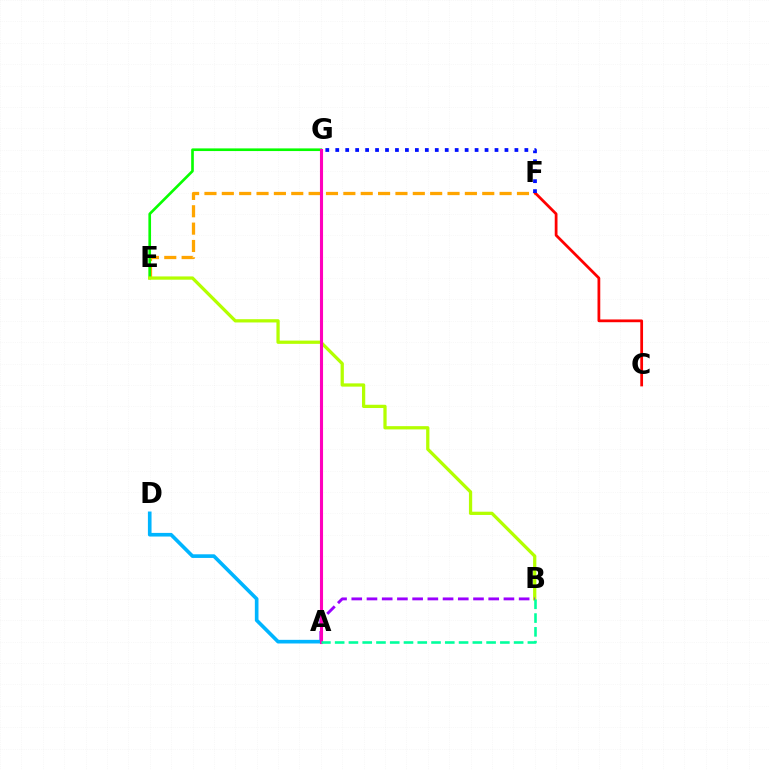{('E', 'F'): [{'color': '#ffa500', 'line_style': 'dashed', 'thickness': 2.36}], ('E', 'G'): [{'color': '#08ff00', 'line_style': 'solid', 'thickness': 1.91}], ('C', 'F'): [{'color': '#ff0000', 'line_style': 'solid', 'thickness': 1.99}], ('B', 'E'): [{'color': '#b3ff00', 'line_style': 'solid', 'thickness': 2.35}], ('A', 'B'): [{'color': '#9b00ff', 'line_style': 'dashed', 'thickness': 2.07}, {'color': '#00ff9d', 'line_style': 'dashed', 'thickness': 1.87}], ('A', 'D'): [{'color': '#00b5ff', 'line_style': 'solid', 'thickness': 2.62}], ('A', 'G'): [{'color': '#ff00bd', 'line_style': 'solid', 'thickness': 2.23}], ('F', 'G'): [{'color': '#0010ff', 'line_style': 'dotted', 'thickness': 2.7}]}